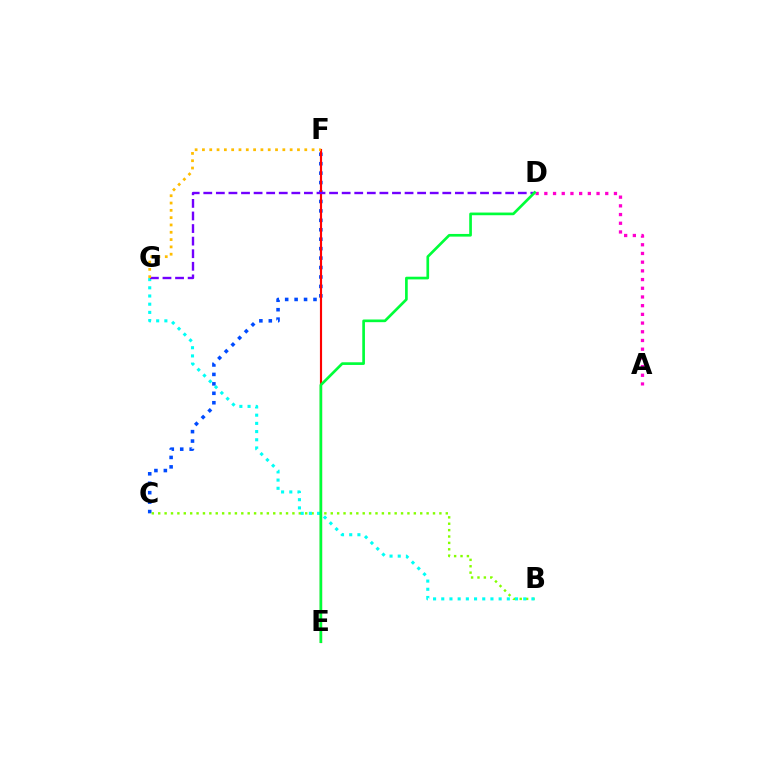{('A', 'D'): [{'color': '#ff00cf', 'line_style': 'dotted', 'thickness': 2.36}], ('C', 'F'): [{'color': '#004bff', 'line_style': 'dotted', 'thickness': 2.56}], ('E', 'F'): [{'color': '#ff0000', 'line_style': 'solid', 'thickness': 1.55}], ('B', 'C'): [{'color': '#84ff00', 'line_style': 'dotted', 'thickness': 1.74}], ('B', 'G'): [{'color': '#00fff6', 'line_style': 'dotted', 'thickness': 2.23}], ('D', 'G'): [{'color': '#7200ff', 'line_style': 'dashed', 'thickness': 1.71}], ('D', 'E'): [{'color': '#00ff39', 'line_style': 'solid', 'thickness': 1.93}], ('F', 'G'): [{'color': '#ffbd00', 'line_style': 'dotted', 'thickness': 1.99}]}